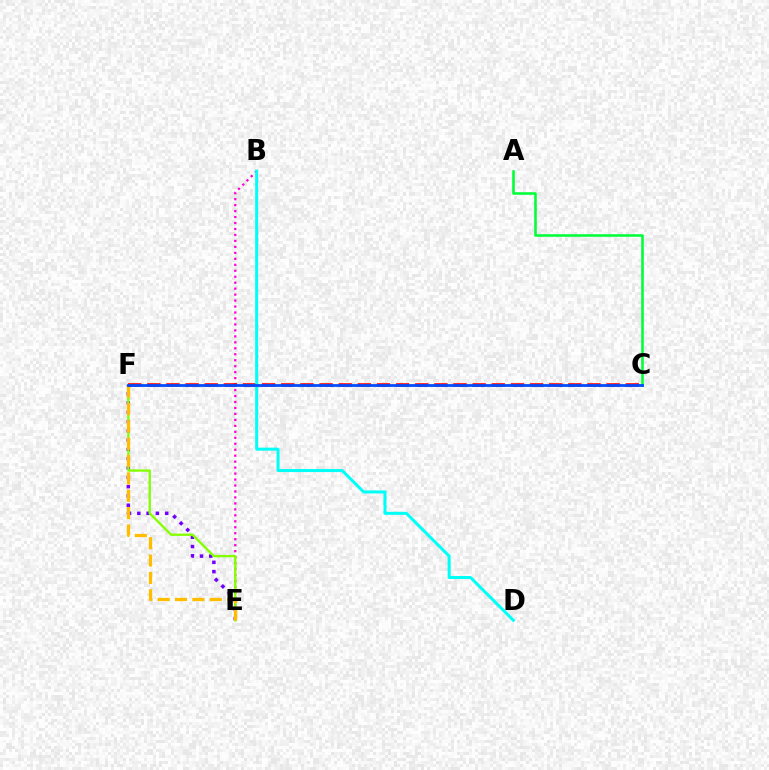{('B', 'E'): [{'color': '#ff00cf', 'line_style': 'dotted', 'thickness': 1.62}], ('E', 'F'): [{'color': '#7200ff', 'line_style': 'dotted', 'thickness': 2.53}, {'color': '#84ff00', 'line_style': 'solid', 'thickness': 1.69}, {'color': '#ffbd00', 'line_style': 'dashed', 'thickness': 2.36}], ('A', 'C'): [{'color': '#00ff39', 'line_style': 'solid', 'thickness': 1.86}], ('C', 'F'): [{'color': '#ff0000', 'line_style': 'dashed', 'thickness': 2.6}, {'color': '#004bff', 'line_style': 'solid', 'thickness': 2.0}], ('B', 'D'): [{'color': '#00fff6', 'line_style': 'solid', 'thickness': 2.17}]}